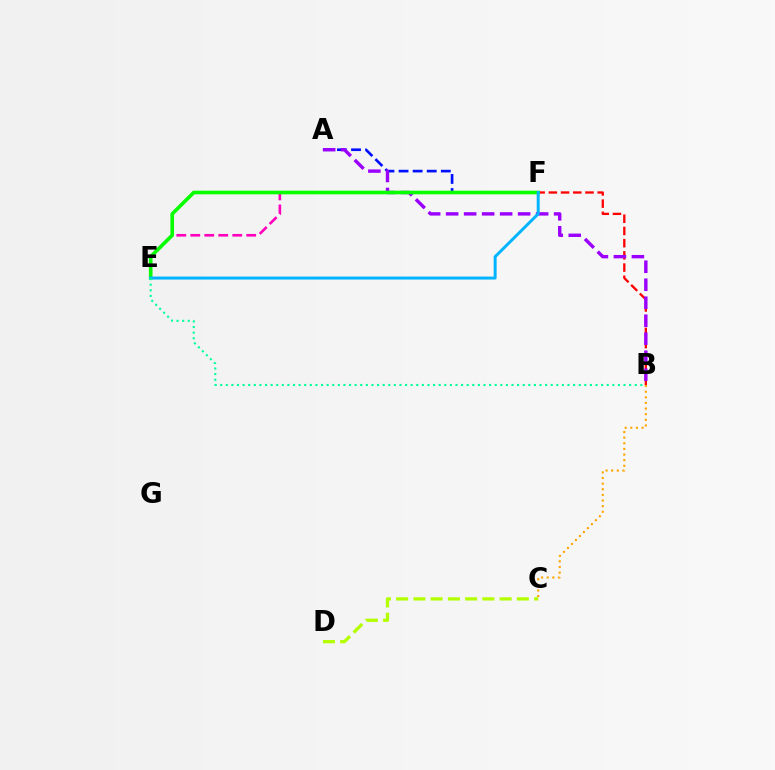{('A', 'F'): [{'color': '#0010ff', 'line_style': 'dashed', 'thickness': 1.91}], ('B', 'C'): [{'color': '#ffa500', 'line_style': 'dotted', 'thickness': 1.53}], ('B', 'F'): [{'color': '#ff0000', 'line_style': 'dashed', 'thickness': 1.66}], ('A', 'B'): [{'color': '#9b00ff', 'line_style': 'dashed', 'thickness': 2.44}], ('C', 'D'): [{'color': '#b3ff00', 'line_style': 'dashed', 'thickness': 2.34}], ('E', 'F'): [{'color': '#ff00bd', 'line_style': 'dashed', 'thickness': 1.9}, {'color': '#08ff00', 'line_style': 'solid', 'thickness': 2.62}, {'color': '#00b5ff', 'line_style': 'solid', 'thickness': 2.14}], ('B', 'E'): [{'color': '#00ff9d', 'line_style': 'dotted', 'thickness': 1.52}]}